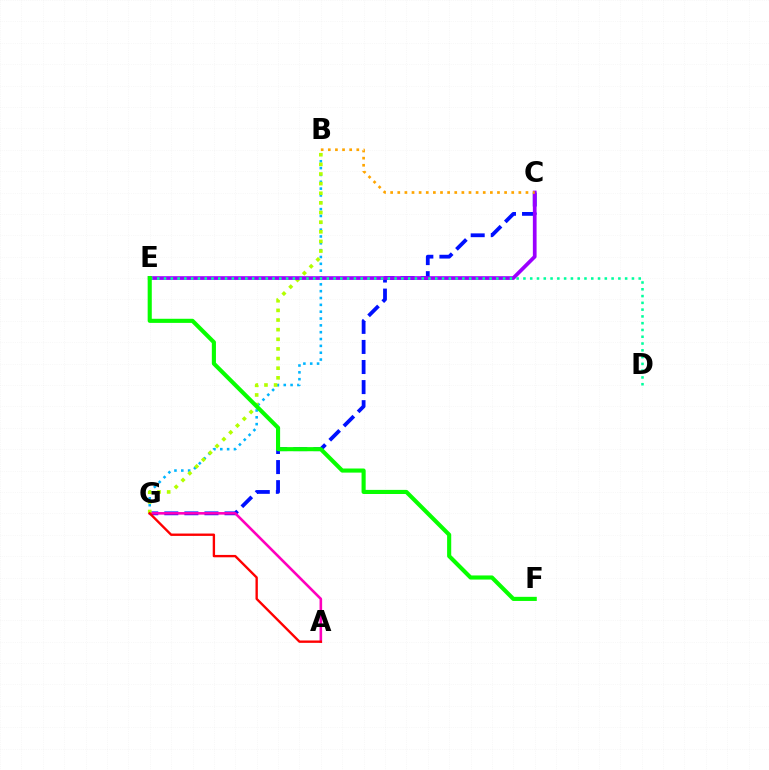{('C', 'G'): [{'color': '#0010ff', 'line_style': 'dashed', 'thickness': 2.73}], ('A', 'G'): [{'color': '#ff00bd', 'line_style': 'solid', 'thickness': 1.87}, {'color': '#ff0000', 'line_style': 'solid', 'thickness': 1.7}], ('B', 'G'): [{'color': '#00b5ff', 'line_style': 'dotted', 'thickness': 1.86}, {'color': '#b3ff00', 'line_style': 'dotted', 'thickness': 2.62}], ('C', 'E'): [{'color': '#9b00ff', 'line_style': 'solid', 'thickness': 2.68}], ('D', 'E'): [{'color': '#00ff9d', 'line_style': 'dotted', 'thickness': 1.84}], ('B', 'C'): [{'color': '#ffa500', 'line_style': 'dotted', 'thickness': 1.94}], ('E', 'F'): [{'color': '#08ff00', 'line_style': 'solid', 'thickness': 2.96}]}